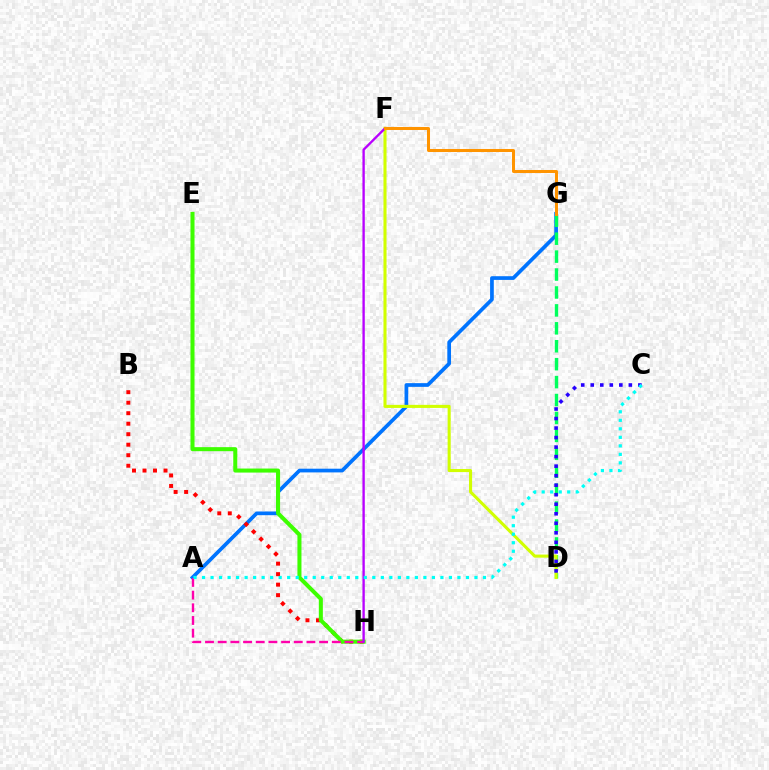{('A', 'G'): [{'color': '#0074ff', 'line_style': 'solid', 'thickness': 2.67}], ('D', 'G'): [{'color': '#00ff5c', 'line_style': 'dashed', 'thickness': 2.44}], ('B', 'H'): [{'color': '#ff0000', 'line_style': 'dotted', 'thickness': 2.85}], ('E', 'H'): [{'color': '#3dff00', 'line_style': 'solid', 'thickness': 2.9}], ('A', 'H'): [{'color': '#ff00ac', 'line_style': 'dashed', 'thickness': 1.72}], ('D', 'F'): [{'color': '#d1ff00', 'line_style': 'solid', 'thickness': 2.21}], ('C', 'D'): [{'color': '#2500ff', 'line_style': 'dotted', 'thickness': 2.59}], ('F', 'H'): [{'color': '#b900ff', 'line_style': 'solid', 'thickness': 1.7}], ('A', 'C'): [{'color': '#00fff6', 'line_style': 'dotted', 'thickness': 2.31}], ('F', 'G'): [{'color': '#ff9400', 'line_style': 'solid', 'thickness': 2.18}]}